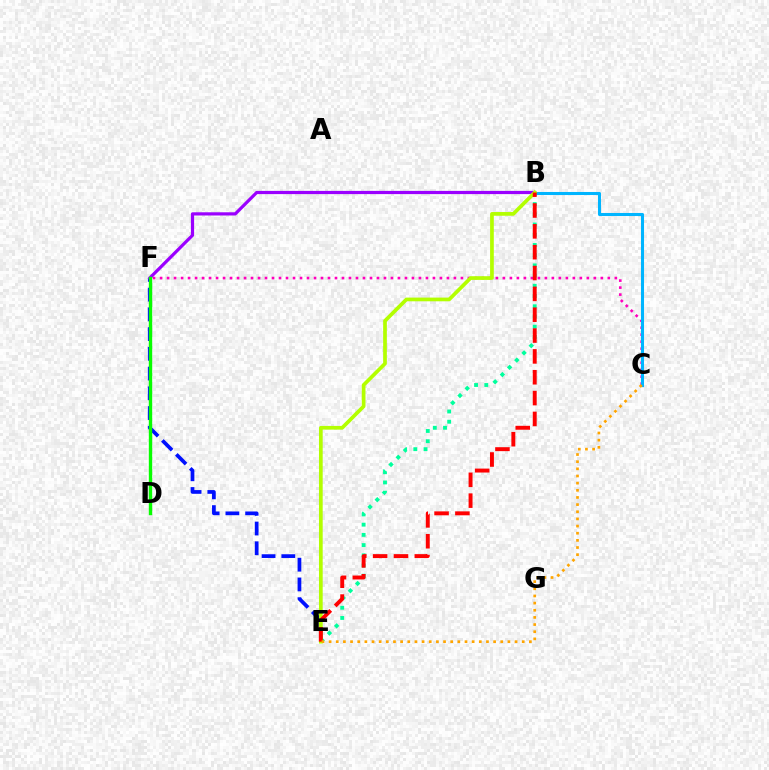{('E', 'F'): [{'color': '#0010ff', 'line_style': 'dashed', 'thickness': 2.68}], ('C', 'F'): [{'color': '#ff00bd', 'line_style': 'dotted', 'thickness': 1.9}], ('B', 'F'): [{'color': '#9b00ff', 'line_style': 'solid', 'thickness': 2.31}], ('B', 'C'): [{'color': '#00b5ff', 'line_style': 'solid', 'thickness': 2.2}], ('B', 'E'): [{'color': '#00ff9d', 'line_style': 'dotted', 'thickness': 2.78}, {'color': '#b3ff00', 'line_style': 'solid', 'thickness': 2.67}, {'color': '#ff0000', 'line_style': 'dashed', 'thickness': 2.83}], ('D', 'F'): [{'color': '#08ff00', 'line_style': 'solid', 'thickness': 2.43}], ('C', 'E'): [{'color': '#ffa500', 'line_style': 'dotted', 'thickness': 1.94}]}